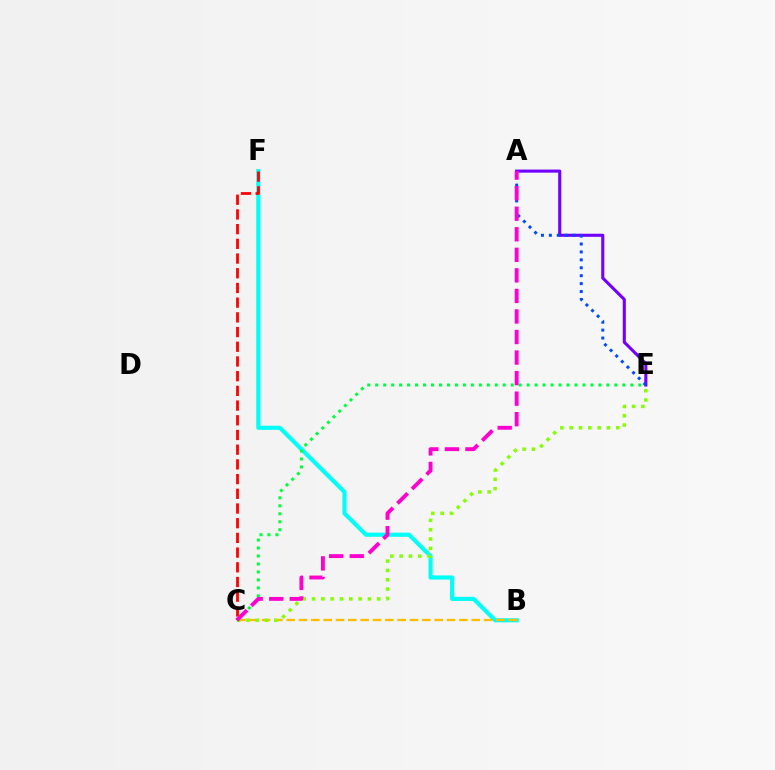{('A', 'E'): [{'color': '#7200ff', 'line_style': 'solid', 'thickness': 2.22}, {'color': '#004bff', 'line_style': 'dotted', 'thickness': 2.15}], ('B', 'F'): [{'color': '#00fff6', 'line_style': 'solid', 'thickness': 2.98}], ('B', 'C'): [{'color': '#ffbd00', 'line_style': 'dashed', 'thickness': 1.68}], ('C', 'F'): [{'color': '#ff0000', 'line_style': 'dashed', 'thickness': 2.0}], ('C', 'E'): [{'color': '#84ff00', 'line_style': 'dotted', 'thickness': 2.53}, {'color': '#00ff39', 'line_style': 'dotted', 'thickness': 2.17}], ('A', 'C'): [{'color': '#ff00cf', 'line_style': 'dashed', 'thickness': 2.79}]}